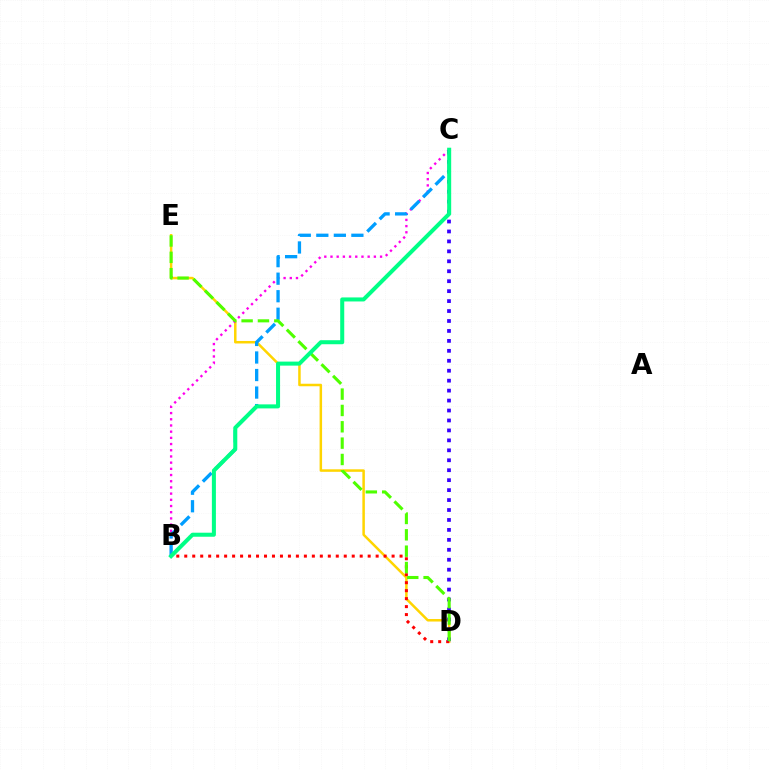{('D', 'E'): [{'color': '#ffd500', 'line_style': 'solid', 'thickness': 1.8}, {'color': '#4fff00', 'line_style': 'dashed', 'thickness': 2.22}], ('B', 'D'): [{'color': '#ff0000', 'line_style': 'dotted', 'thickness': 2.17}], ('B', 'C'): [{'color': '#ff00ed', 'line_style': 'dotted', 'thickness': 1.68}, {'color': '#009eff', 'line_style': 'dashed', 'thickness': 2.38}, {'color': '#00ff86', 'line_style': 'solid', 'thickness': 2.9}], ('C', 'D'): [{'color': '#3700ff', 'line_style': 'dotted', 'thickness': 2.7}]}